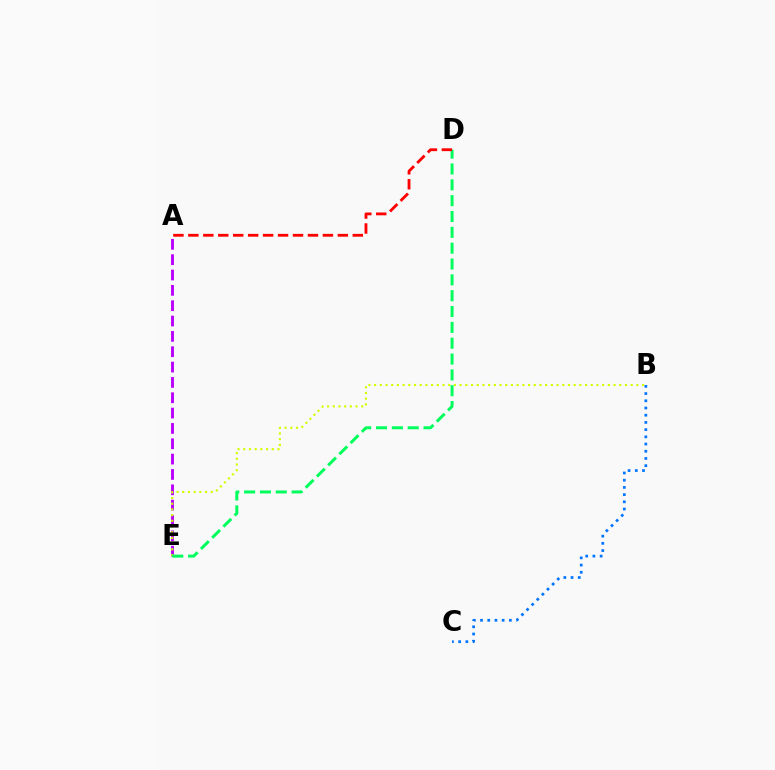{('A', 'E'): [{'color': '#b900ff', 'line_style': 'dashed', 'thickness': 2.08}], ('B', 'C'): [{'color': '#0074ff', 'line_style': 'dotted', 'thickness': 1.96}], ('B', 'E'): [{'color': '#d1ff00', 'line_style': 'dotted', 'thickness': 1.55}], ('D', 'E'): [{'color': '#00ff5c', 'line_style': 'dashed', 'thickness': 2.15}], ('A', 'D'): [{'color': '#ff0000', 'line_style': 'dashed', 'thickness': 2.03}]}